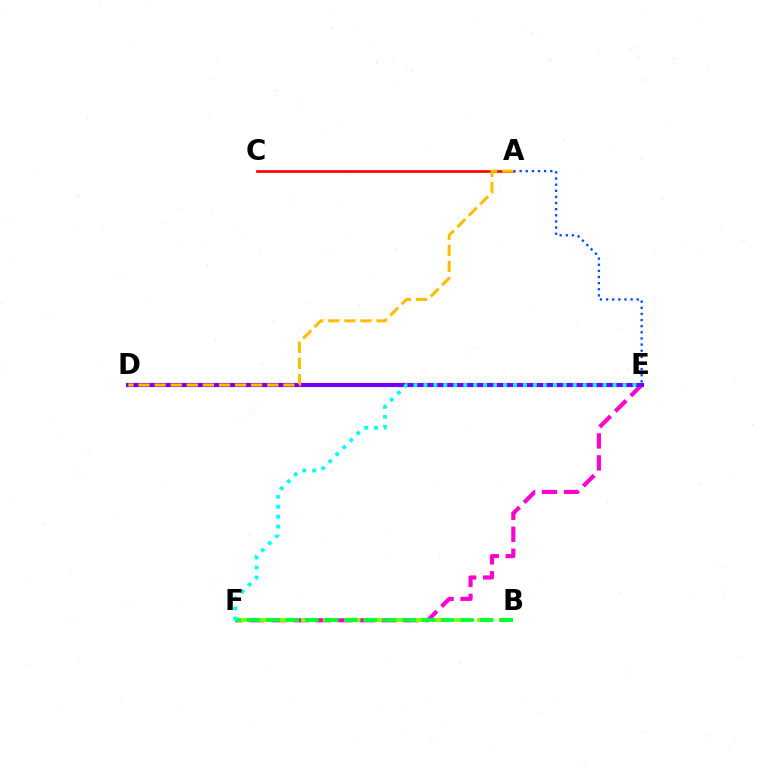{('A', 'C'): [{'color': '#ff0000', 'line_style': 'solid', 'thickness': 1.92}], ('E', 'F'): [{'color': '#ff00cf', 'line_style': 'dashed', 'thickness': 2.99}, {'color': '#00fff6', 'line_style': 'dotted', 'thickness': 2.7}], ('B', 'F'): [{'color': '#84ff00', 'line_style': 'dashed', 'thickness': 2.99}, {'color': '#00ff39', 'line_style': 'dashed', 'thickness': 2.64}], ('A', 'E'): [{'color': '#004bff', 'line_style': 'dotted', 'thickness': 1.67}], ('D', 'E'): [{'color': '#7200ff', 'line_style': 'solid', 'thickness': 2.98}], ('A', 'D'): [{'color': '#ffbd00', 'line_style': 'dashed', 'thickness': 2.19}]}